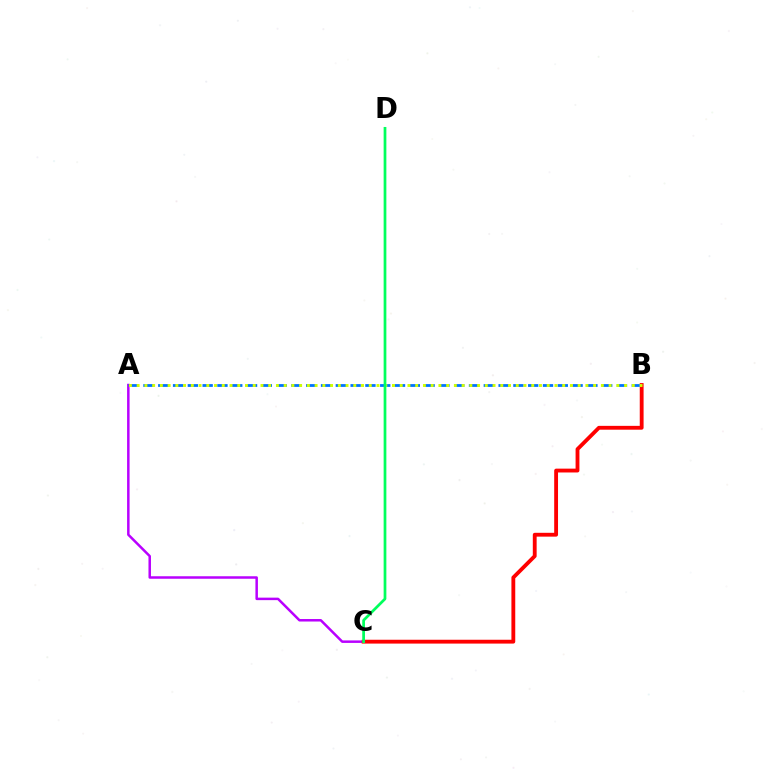{('A', 'C'): [{'color': '#b900ff', 'line_style': 'solid', 'thickness': 1.8}], ('B', 'C'): [{'color': '#ff0000', 'line_style': 'solid', 'thickness': 2.76}], ('A', 'B'): [{'color': '#0074ff', 'line_style': 'dashed', 'thickness': 2.01}, {'color': '#d1ff00', 'line_style': 'dotted', 'thickness': 2.1}], ('C', 'D'): [{'color': '#00ff5c', 'line_style': 'solid', 'thickness': 1.97}]}